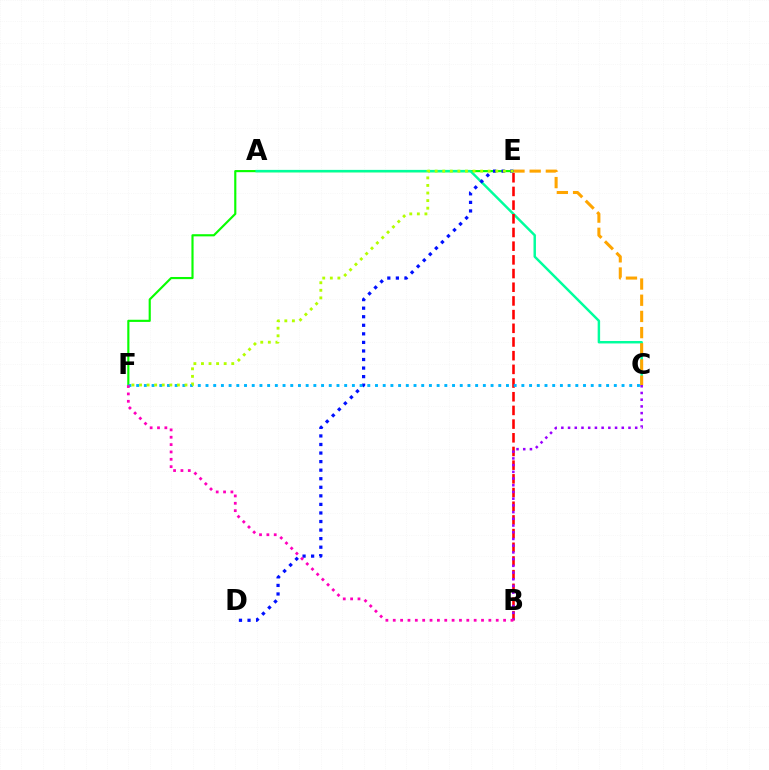{('E', 'F'): [{'color': '#08ff00', 'line_style': 'solid', 'thickness': 1.55}, {'color': '#b3ff00', 'line_style': 'dotted', 'thickness': 2.06}], ('A', 'C'): [{'color': '#00ff9d', 'line_style': 'solid', 'thickness': 1.77}], ('C', 'E'): [{'color': '#ffa500', 'line_style': 'dashed', 'thickness': 2.2}], ('D', 'E'): [{'color': '#0010ff', 'line_style': 'dotted', 'thickness': 2.33}], ('B', 'E'): [{'color': '#ff0000', 'line_style': 'dashed', 'thickness': 1.86}], ('C', 'F'): [{'color': '#00b5ff', 'line_style': 'dotted', 'thickness': 2.09}], ('B', 'C'): [{'color': '#9b00ff', 'line_style': 'dotted', 'thickness': 1.82}], ('B', 'F'): [{'color': '#ff00bd', 'line_style': 'dotted', 'thickness': 2.0}]}